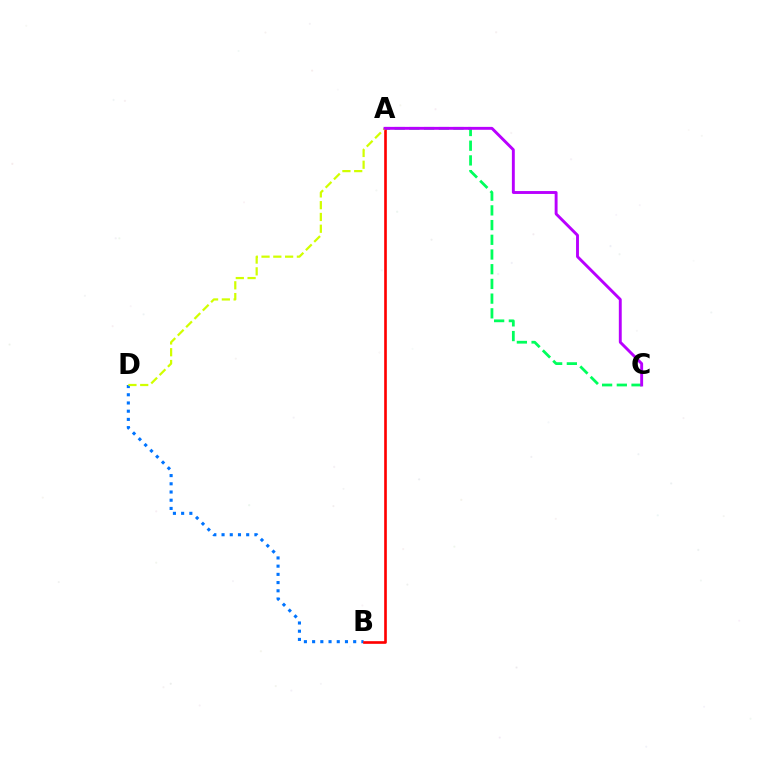{('B', 'D'): [{'color': '#0074ff', 'line_style': 'dotted', 'thickness': 2.23}], ('A', 'C'): [{'color': '#00ff5c', 'line_style': 'dashed', 'thickness': 2.0}, {'color': '#b900ff', 'line_style': 'solid', 'thickness': 2.09}], ('A', 'B'): [{'color': '#ff0000', 'line_style': 'solid', 'thickness': 1.91}], ('A', 'D'): [{'color': '#d1ff00', 'line_style': 'dashed', 'thickness': 1.6}]}